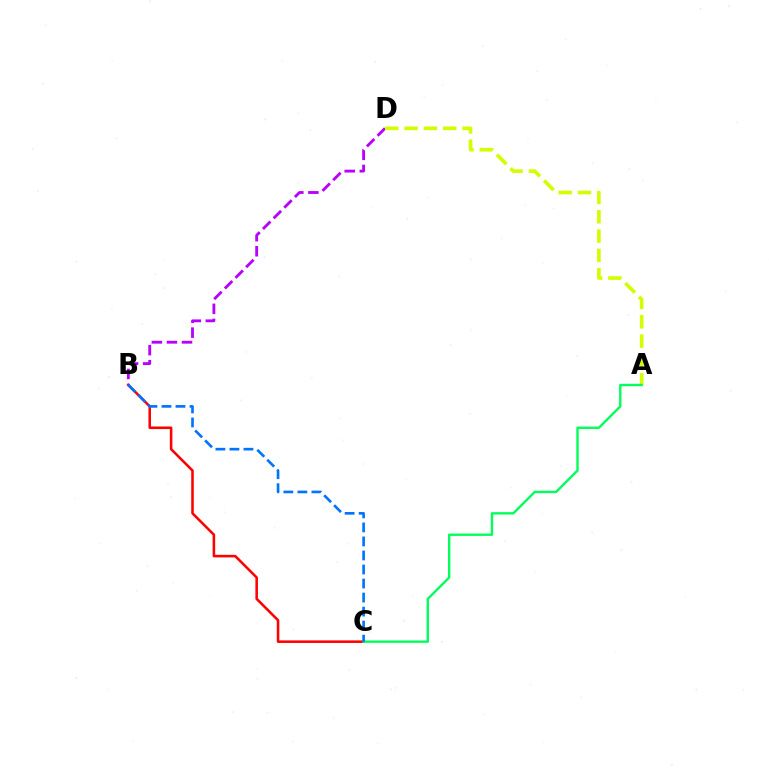{('B', 'C'): [{'color': '#ff0000', 'line_style': 'solid', 'thickness': 1.84}, {'color': '#0074ff', 'line_style': 'dashed', 'thickness': 1.91}], ('B', 'D'): [{'color': '#b900ff', 'line_style': 'dashed', 'thickness': 2.05}], ('A', 'D'): [{'color': '#d1ff00', 'line_style': 'dashed', 'thickness': 2.62}], ('A', 'C'): [{'color': '#00ff5c', 'line_style': 'solid', 'thickness': 1.71}]}